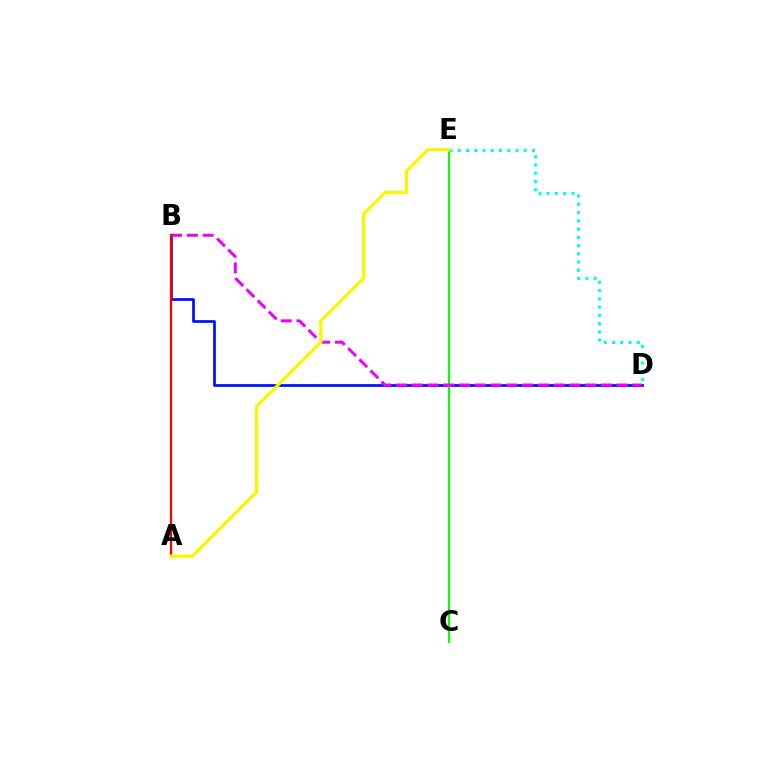{('D', 'E'): [{'color': '#00fff6', 'line_style': 'dotted', 'thickness': 2.24}], ('B', 'D'): [{'color': '#0010ff', 'line_style': 'solid', 'thickness': 1.96}, {'color': '#ee00ff', 'line_style': 'dashed', 'thickness': 2.14}], ('C', 'E'): [{'color': '#08ff00', 'line_style': 'solid', 'thickness': 1.55}], ('A', 'B'): [{'color': '#ff0000', 'line_style': 'solid', 'thickness': 1.66}], ('A', 'E'): [{'color': '#fcf500', 'line_style': 'solid', 'thickness': 2.35}]}